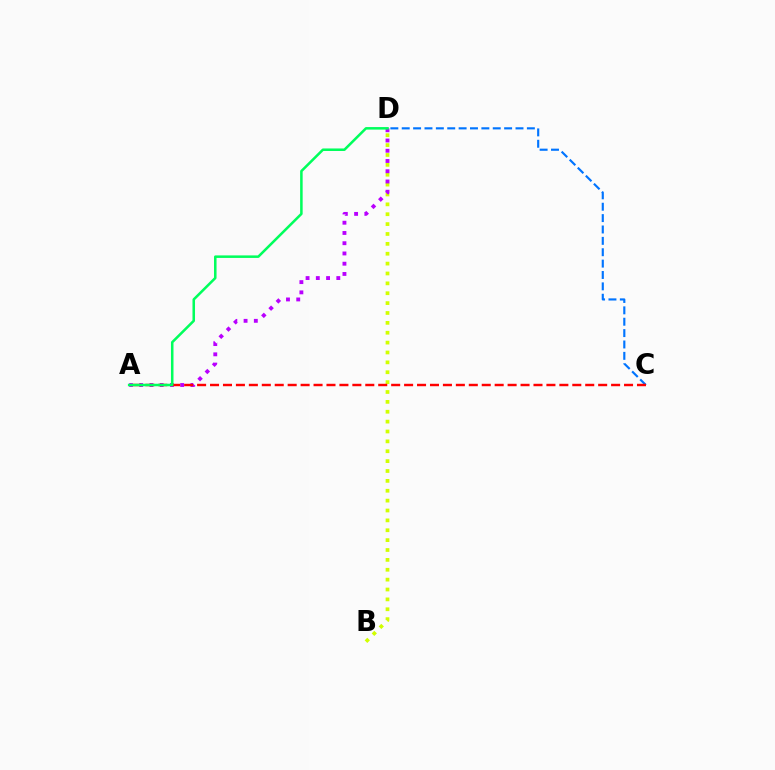{('B', 'D'): [{'color': '#d1ff00', 'line_style': 'dotted', 'thickness': 2.68}], ('C', 'D'): [{'color': '#0074ff', 'line_style': 'dashed', 'thickness': 1.55}], ('A', 'D'): [{'color': '#b900ff', 'line_style': 'dotted', 'thickness': 2.78}, {'color': '#00ff5c', 'line_style': 'solid', 'thickness': 1.82}], ('A', 'C'): [{'color': '#ff0000', 'line_style': 'dashed', 'thickness': 1.76}]}